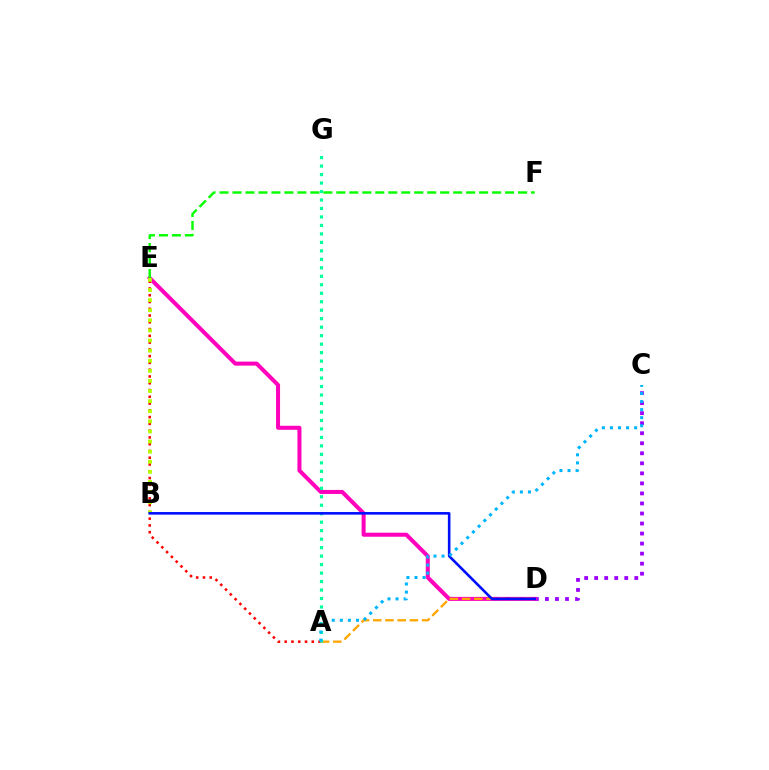{('C', 'D'): [{'color': '#9b00ff', 'line_style': 'dotted', 'thickness': 2.73}], ('D', 'E'): [{'color': '#ff00bd', 'line_style': 'solid', 'thickness': 2.89}], ('A', 'E'): [{'color': '#ff0000', 'line_style': 'dotted', 'thickness': 1.84}], ('E', 'F'): [{'color': '#08ff00', 'line_style': 'dashed', 'thickness': 1.76}], ('A', 'D'): [{'color': '#ffa500', 'line_style': 'dashed', 'thickness': 1.66}], ('B', 'E'): [{'color': '#b3ff00', 'line_style': 'dotted', 'thickness': 2.74}], ('A', 'G'): [{'color': '#00ff9d', 'line_style': 'dotted', 'thickness': 2.3}], ('B', 'D'): [{'color': '#0010ff', 'line_style': 'solid', 'thickness': 1.87}], ('A', 'C'): [{'color': '#00b5ff', 'line_style': 'dotted', 'thickness': 2.19}]}